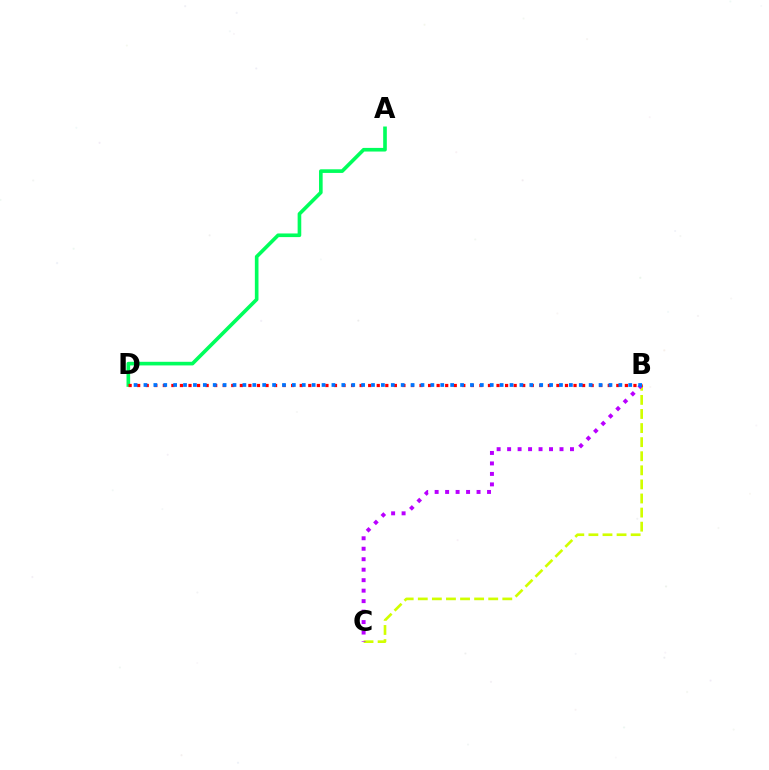{('A', 'D'): [{'color': '#00ff5c', 'line_style': 'solid', 'thickness': 2.62}], ('B', 'C'): [{'color': '#d1ff00', 'line_style': 'dashed', 'thickness': 1.91}, {'color': '#b900ff', 'line_style': 'dotted', 'thickness': 2.85}], ('B', 'D'): [{'color': '#ff0000', 'line_style': 'dotted', 'thickness': 2.32}, {'color': '#0074ff', 'line_style': 'dotted', 'thickness': 2.69}]}